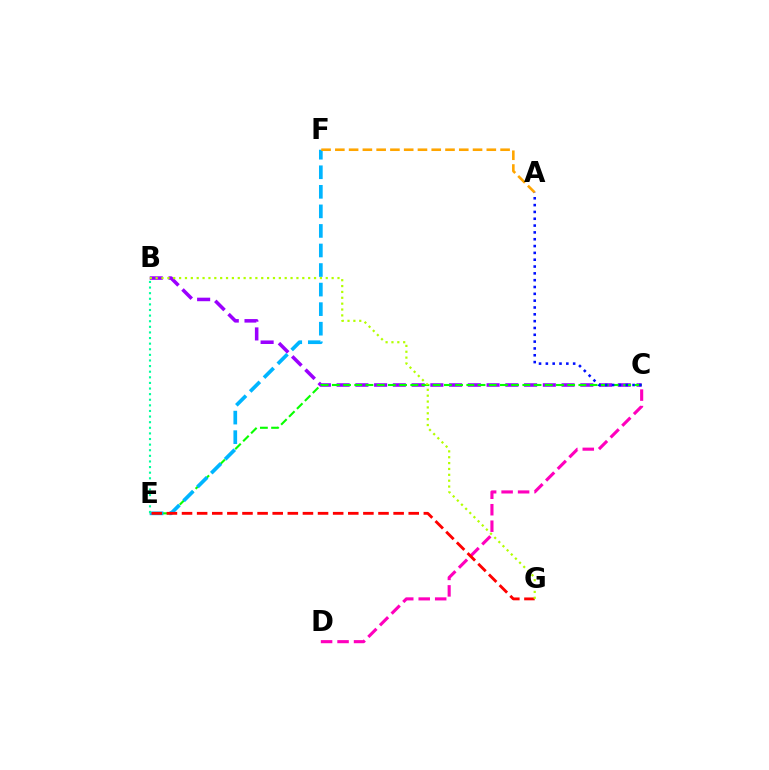{('B', 'C'): [{'color': '#9b00ff', 'line_style': 'dashed', 'thickness': 2.55}], ('C', 'E'): [{'color': '#08ff00', 'line_style': 'dashed', 'thickness': 1.52}], ('E', 'F'): [{'color': '#00b5ff', 'line_style': 'dashed', 'thickness': 2.66}], ('C', 'D'): [{'color': '#ff00bd', 'line_style': 'dashed', 'thickness': 2.24}], ('E', 'G'): [{'color': '#ff0000', 'line_style': 'dashed', 'thickness': 2.05}], ('A', 'F'): [{'color': '#ffa500', 'line_style': 'dashed', 'thickness': 1.87}], ('A', 'C'): [{'color': '#0010ff', 'line_style': 'dotted', 'thickness': 1.85}], ('B', 'G'): [{'color': '#b3ff00', 'line_style': 'dotted', 'thickness': 1.59}], ('B', 'E'): [{'color': '#00ff9d', 'line_style': 'dotted', 'thickness': 1.52}]}